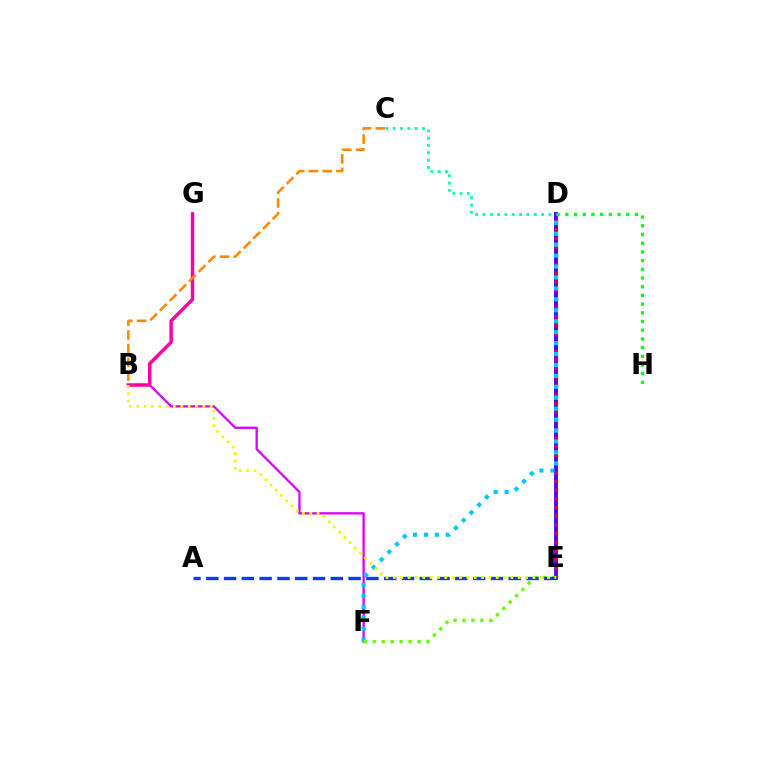{('B', 'F'): [{'color': '#d600ff', 'line_style': 'solid', 'thickness': 1.64}], ('D', 'E'): [{'color': '#4f00ff', 'line_style': 'solid', 'thickness': 2.79}, {'color': '#ff0000', 'line_style': 'dotted', 'thickness': 2.36}], ('B', 'G'): [{'color': '#ff00a0', 'line_style': 'solid', 'thickness': 2.47}], ('D', 'F'): [{'color': '#00c7ff', 'line_style': 'dotted', 'thickness': 2.97}], ('C', 'D'): [{'color': '#00ffaf', 'line_style': 'dotted', 'thickness': 1.99}], ('D', 'H'): [{'color': '#00ff27', 'line_style': 'dotted', 'thickness': 2.36}], ('E', 'F'): [{'color': '#66ff00', 'line_style': 'dotted', 'thickness': 2.43}], ('A', 'E'): [{'color': '#003fff', 'line_style': 'dashed', 'thickness': 2.42}], ('B', 'C'): [{'color': '#ff8800', 'line_style': 'dashed', 'thickness': 1.86}], ('B', 'E'): [{'color': '#eeff00', 'line_style': 'dotted', 'thickness': 2.0}]}